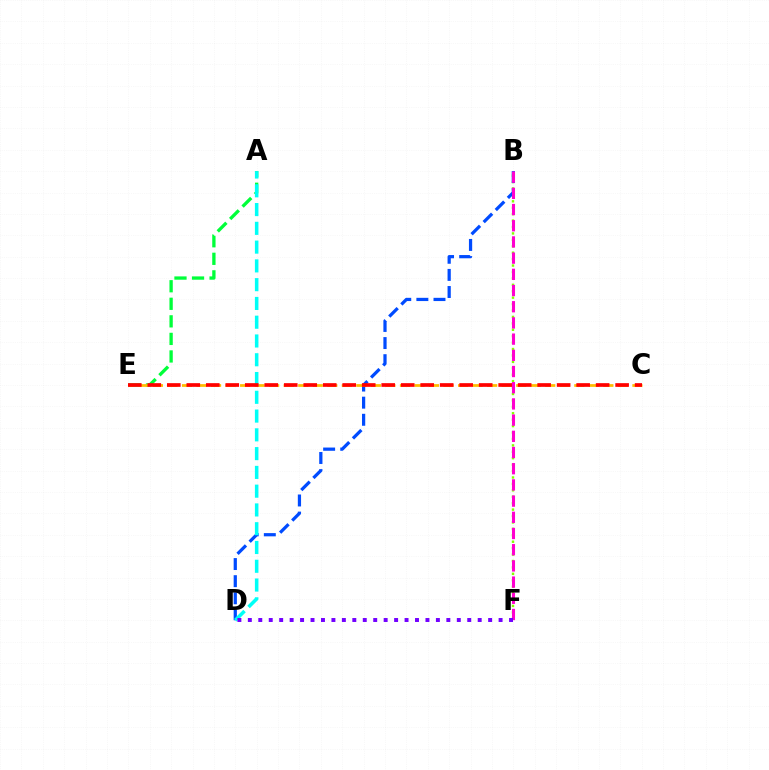{('A', 'E'): [{'color': '#00ff39', 'line_style': 'dashed', 'thickness': 2.38}], ('B', 'F'): [{'color': '#84ff00', 'line_style': 'dotted', 'thickness': 1.75}, {'color': '#ff00cf', 'line_style': 'dashed', 'thickness': 2.2}], ('B', 'D'): [{'color': '#004bff', 'line_style': 'dashed', 'thickness': 2.33}], ('C', 'E'): [{'color': '#ffbd00', 'line_style': 'dashed', 'thickness': 1.97}, {'color': '#ff0000', 'line_style': 'dashed', 'thickness': 2.65}], ('A', 'D'): [{'color': '#00fff6', 'line_style': 'dashed', 'thickness': 2.55}], ('D', 'F'): [{'color': '#7200ff', 'line_style': 'dotted', 'thickness': 2.84}]}